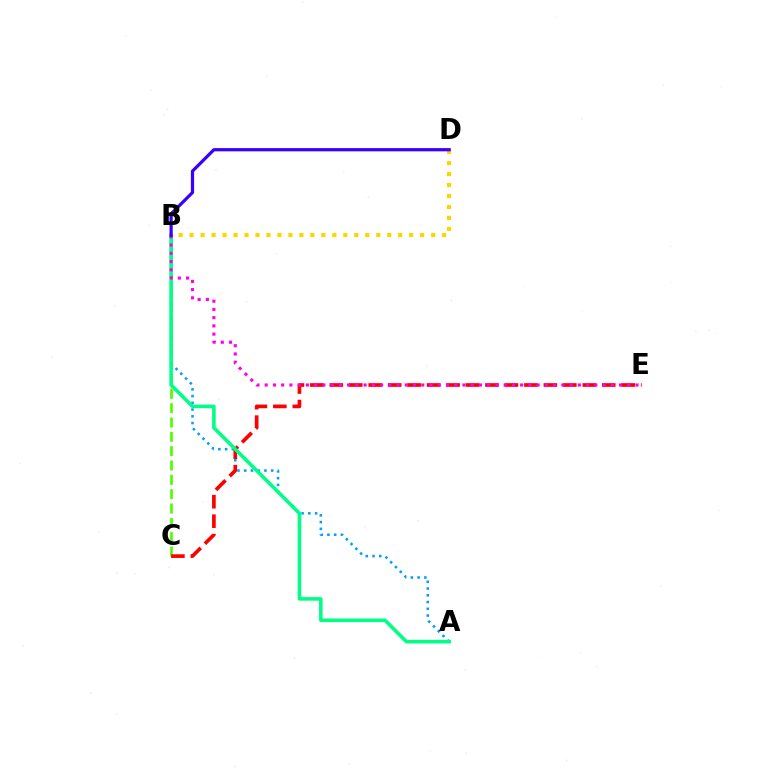{('A', 'B'): [{'color': '#009eff', 'line_style': 'dotted', 'thickness': 1.83}, {'color': '#00ff86', 'line_style': 'solid', 'thickness': 2.57}], ('B', 'C'): [{'color': '#4fff00', 'line_style': 'dashed', 'thickness': 1.95}], ('C', 'E'): [{'color': '#ff0000', 'line_style': 'dashed', 'thickness': 2.64}], ('B', 'D'): [{'color': '#ffd500', 'line_style': 'dotted', 'thickness': 2.98}, {'color': '#3700ff', 'line_style': 'solid', 'thickness': 2.32}], ('B', 'E'): [{'color': '#ff00ed', 'line_style': 'dotted', 'thickness': 2.24}]}